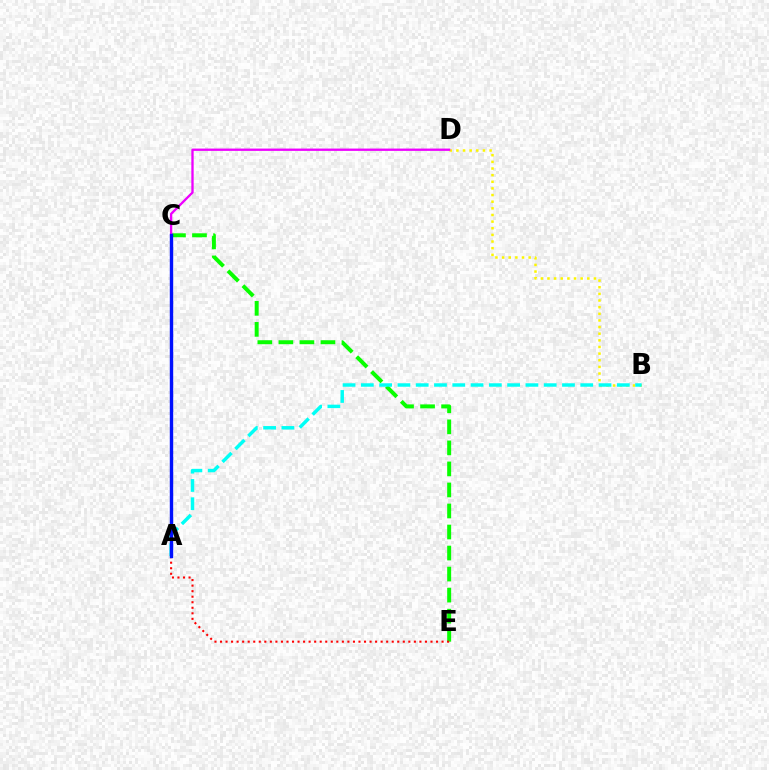{('C', 'E'): [{'color': '#08ff00', 'line_style': 'dashed', 'thickness': 2.86}], ('B', 'D'): [{'color': '#fcf500', 'line_style': 'dotted', 'thickness': 1.8}], ('A', 'E'): [{'color': '#ff0000', 'line_style': 'dotted', 'thickness': 1.51}], ('C', 'D'): [{'color': '#ee00ff', 'line_style': 'solid', 'thickness': 1.67}], ('A', 'B'): [{'color': '#00fff6', 'line_style': 'dashed', 'thickness': 2.48}], ('A', 'C'): [{'color': '#0010ff', 'line_style': 'solid', 'thickness': 2.45}]}